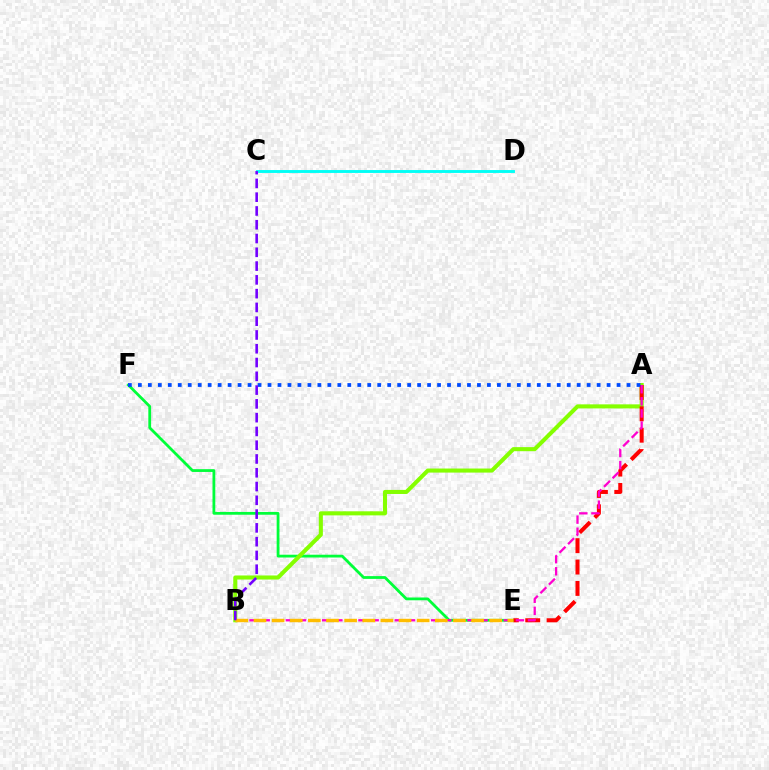{('E', 'F'): [{'color': '#00ff39', 'line_style': 'solid', 'thickness': 2.01}], ('A', 'B'): [{'color': '#84ff00', 'line_style': 'solid', 'thickness': 2.93}, {'color': '#ff00cf', 'line_style': 'dashed', 'thickness': 1.64}], ('A', 'E'): [{'color': '#ff0000', 'line_style': 'dashed', 'thickness': 2.9}], ('C', 'D'): [{'color': '#00fff6', 'line_style': 'solid', 'thickness': 2.08}], ('A', 'F'): [{'color': '#004bff', 'line_style': 'dotted', 'thickness': 2.71}], ('B', 'E'): [{'color': '#ffbd00', 'line_style': 'dashed', 'thickness': 2.46}], ('B', 'C'): [{'color': '#7200ff', 'line_style': 'dashed', 'thickness': 1.87}]}